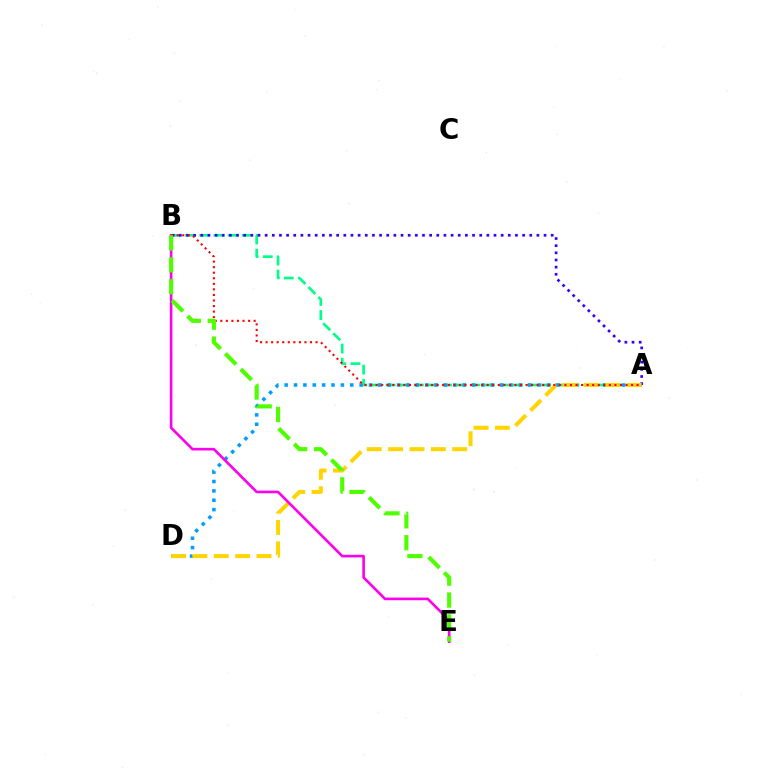{('A', 'B'): [{'color': '#00ff86', 'line_style': 'dashed', 'thickness': 1.92}, {'color': '#3700ff', 'line_style': 'dotted', 'thickness': 1.94}, {'color': '#ff0000', 'line_style': 'dotted', 'thickness': 1.51}], ('A', 'D'): [{'color': '#009eff', 'line_style': 'dotted', 'thickness': 2.55}, {'color': '#ffd500', 'line_style': 'dashed', 'thickness': 2.9}], ('B', 'E'): [{'color': '#ff00ed', 'line_style': 'solid', 'thickness': 1.89}, {'color': '#4fff00', 'line_style': 'dashed', 'thickness': 2.98}]}